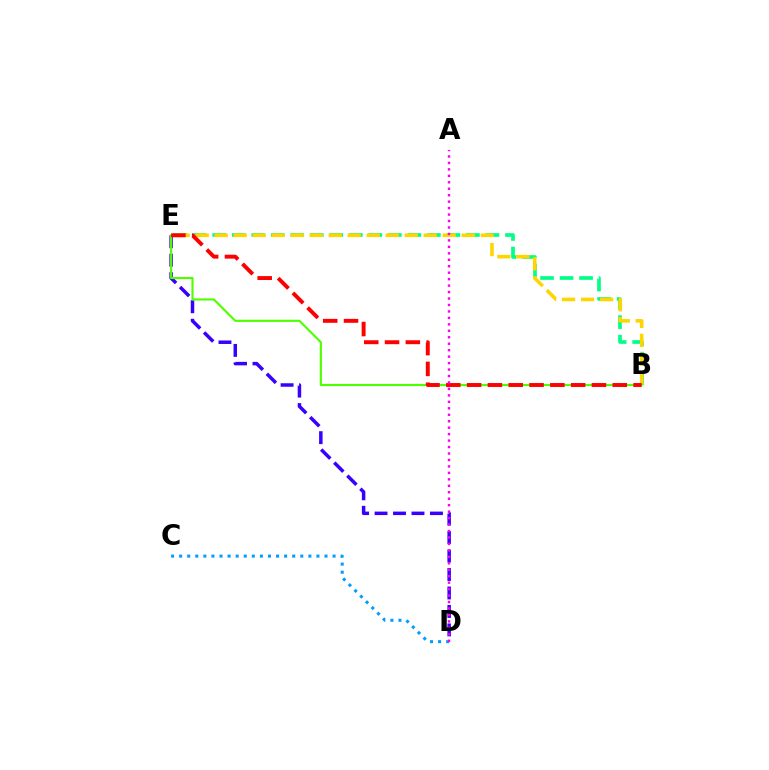{('C', 'D'): [{'color': '#009eff', 'line_style': 'dotted', 'thickness': 2.19}], ('B', 'E'): [{'color': '#00ff86', 'line_style': 'dashed', 'thickness': 2.65}, {'color': '#ffd500', 'line_style': 'dashed', 'thickness': 2.58}, {'color': '#4fff00', 'line_style': 'solid', 'thickness': 1.54}, {'color': '#ff0000', 'line_style': 'dashed', 'thickness': 2.83}], ('D', 'E'): [{'color': '#3700ff', 'line_style': 'dashed', 'thickness': 2.51}], ('A', 'D'): [{'color': '#ff00ed', 'line_style': 'dotted', 'thickness': 1.75}]}